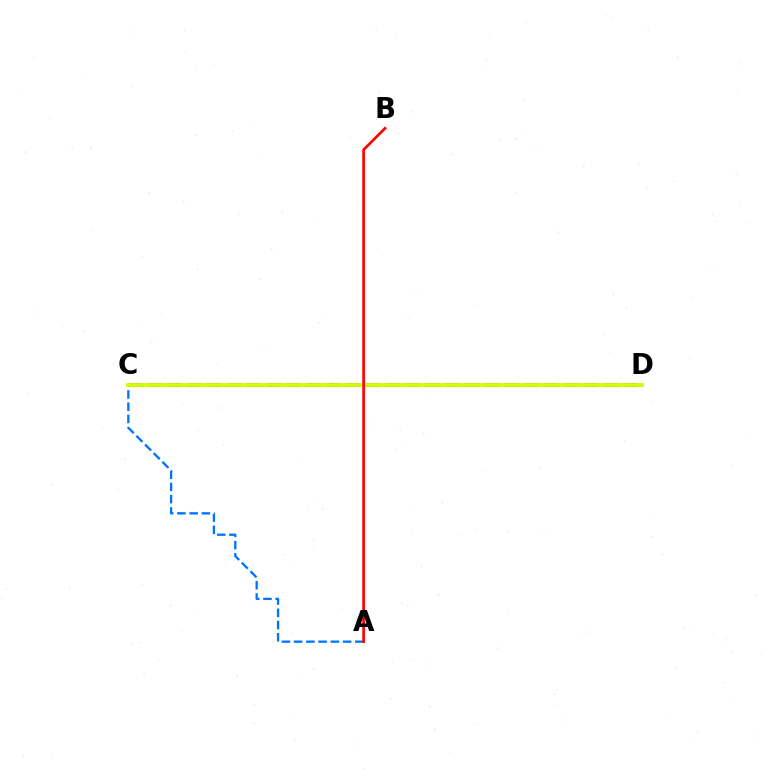{('C', 'D'): [{'color': '#00ff5c', 'line_style': 'dotted', 'thickness': 2.02}, {'color': '#b900ff', 'line_style': 'dashed', 'thickness': 2.69}, {'color': '#d1ff00', 'line_style': 'solid', 'thickness': 2.73}], ('A', 'C'): [{'color': '#0074ff', 'line_style': 'dashed', 'thickness': 1.66}], ('A', 'B'): [{'color': '#ff0000', 'line_style': 'solid', 'thickness': 1.93}]}